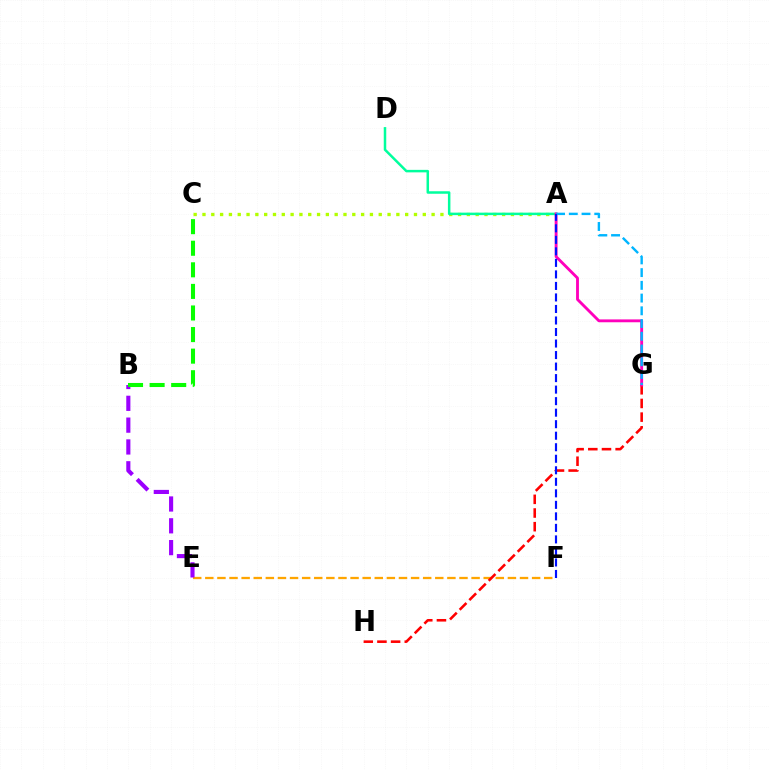{('A', 'C'): [{'color': '#b3ff00', 'line_style': 'dotted', 'thickness': 2.39}], ('E', 'F'): [{'color': '#ffa500', 'line_style': 'dashed', 'thickness': 1.64}], ('G', 'H'): [{'color': '#ff0000', 'line_style': 'dashed', 'thickness': 1.86}], ('A', 'D'): [{'color': '#00ff9d', 'line_style': 'solid', 'thickness': 1.8}], ('A', 'G'): [{'color': '#ff00bd', 'line_style': 'solid', 'thickness': 2.05}, {'color': '#00b5ff', 'line_style': 'dashed', 'thickness': 1.73}], ('B', 'E'): [{'color': '#9b00ff', 'line_style': 'dashed', 'thickness': 2.96}], ('B', 'C'): [{'color': '#08ff00', 'line_style': 'dashed', 'thickness': 2.93}], ('A', 'F'): [{'color': '#0010ff', 'line_style': 'dashed', 'thickness': 1.57}]}